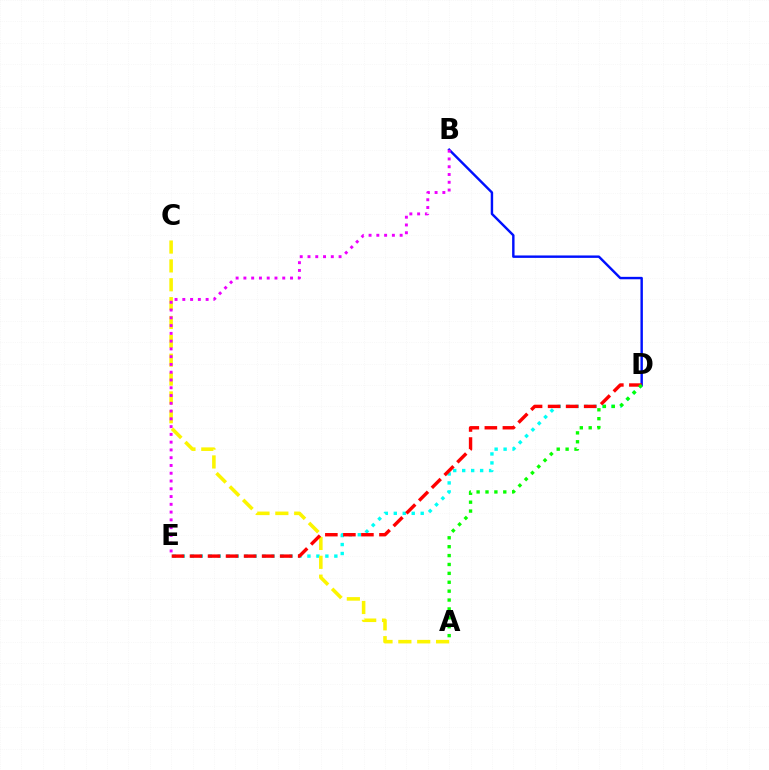{('D', 'E'): [{'color': '#00fff6', 'line_style': 'dotted', 'thickness': 2.44}, {'color': '#ff0000', 'line_style': 'dashed', 'thickness': 2.45}], ('A', 'C'): [{'color': '#fcf500', 'line_style': 'dashed', 'thickness': 2.56}], ('B', 'D'): [{'color': '#0010ff', 'line_style': 'solid', 'thickness': 1.75}], ('A', 'D'): [{'color': '#08ff00', 'line_style': 'dotted', 'thickness': 2.42}], ('B', 'E'): [{'color': '#ee00ff', 'line_style': 'dotted', 'thickness': 2.11}]}